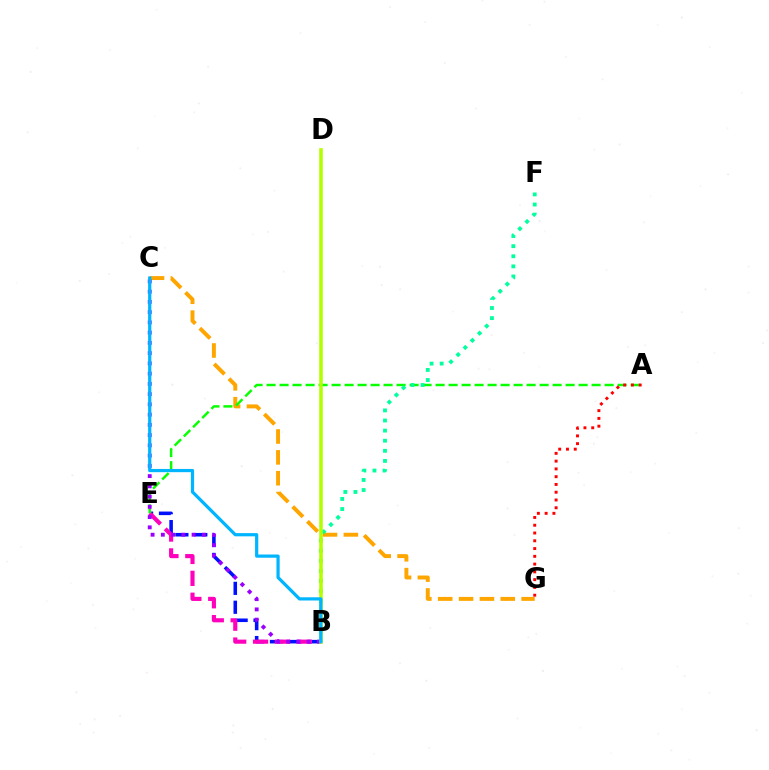{('B', 'E'): [{'color': '#0010ff', 'line_style': 'dashed', 'thickness': 2.57}, {'color': '#ff00bd', 'line_style': 'dashed', 'thickness': 2.98}], ('C', 'G'): [{'color': '#ffa500', 'line_style': 'dashed', 'thickness': 2.83}], ('A', 'E'): [{'color': '#08ff00', 'line_style': 'dashed', 'thickness': 1.77}], ('B', 'F'): [{'color': '#00ff9d', 'line_style': 'dotted', 'thickness': 2.74}], ('B', 'C'): [{'color': '#9b00ff', 'line_style': 'dotted', 'thickness': 2.78}, {'color': '#00b5ff', 'line_style': 'solid', 'thickness': 2.32}], ('B', 'D'): [{'color': '#b3ff00', 'line_style': 'solid', 'thickness': 2.58}], ('A', 'G'): [{'color': '#ff0000', 'line_style': 'dotted', 'thickness': 2.11}]}